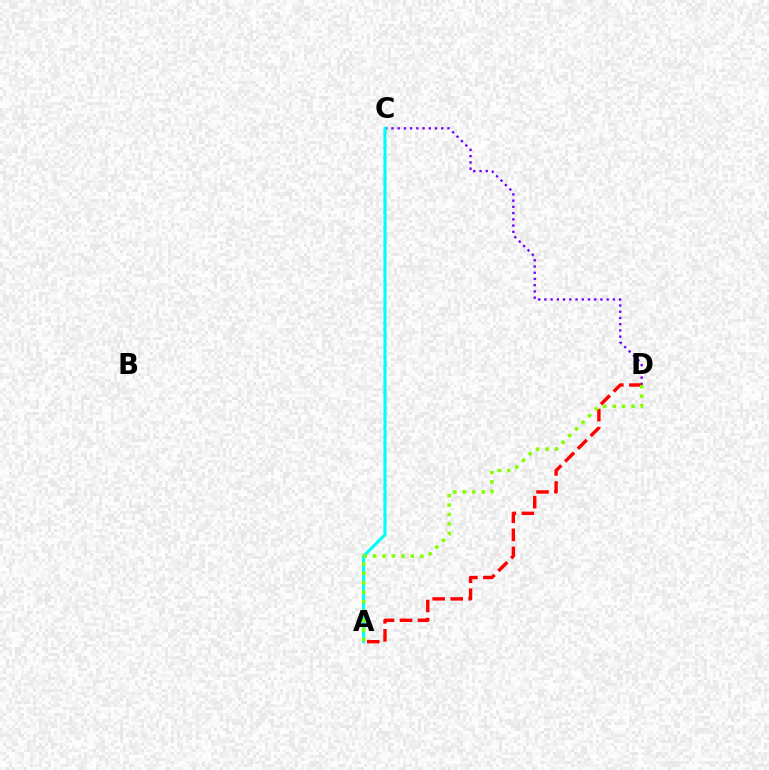{('C', 'D'): [{'color': '#7200ff', 'line_style': 'dotted', 'thickness': 1.69}], ('A', 'D'): [{'color': '#ff0000', 'line_style': 'dashed', 'thickness': 2.45}, {'color': '#84ff00', 'line_style': 'dotted', 'thickness': 2.56}], ('A', 'C'): [{'color': '#00fff6', 'line_style': 'solid', 'thickness': 2.24}]}